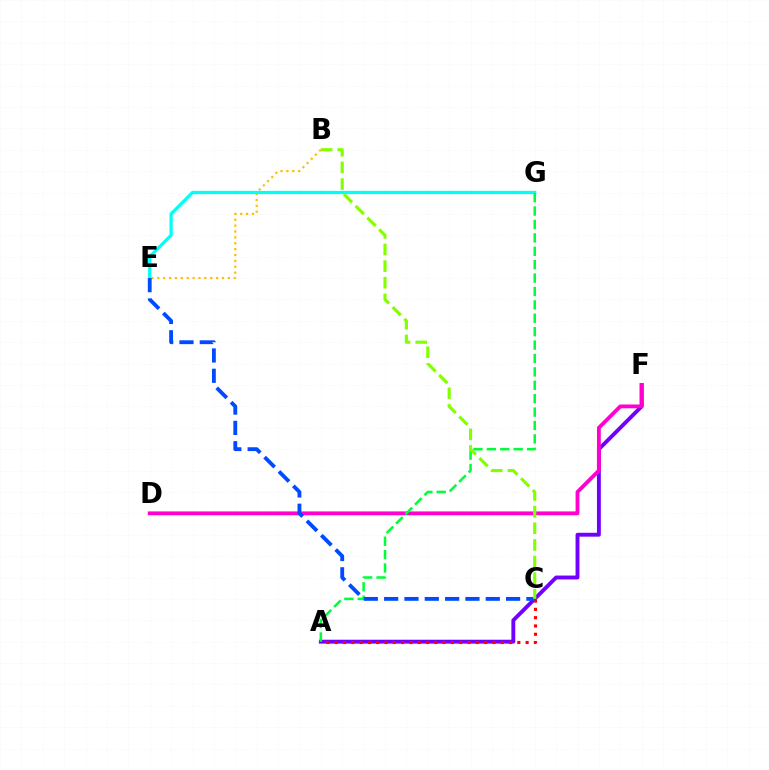{('A', 'F'): [{'color': '#7200ff', 'line_style': 'solid', 'thickness': 2.8}], ('A', 'C'): [{'color': '#ff0000', 'line_style': 'dotted', 'thickness': 2.26}], ('D', 'F'): [{'color': '#ff00cf', 'line_style': 'solid', 'thickness': 2.76}], ('B', 'E'): [{'color': '#ffbd00', 'line_style': 'dotted', 'thickness': 1.6}], ('E', 'G'): [{'color': '#00fff6', 'line_style': 'solid', 'thickness': 2.33}], ('A', 'G'): [{'color': '#00ff39', 'line_style': 'dashed', 'thickness': 1.82}], ('C', 'E'): [{'color': '#004bff', 'line_style': 'dashed', 'thickness': 2.76}], ('B', 'C'): [{'color': '#84ff00', 'line_style': 'dashed', 'thickness': 2.26}]}